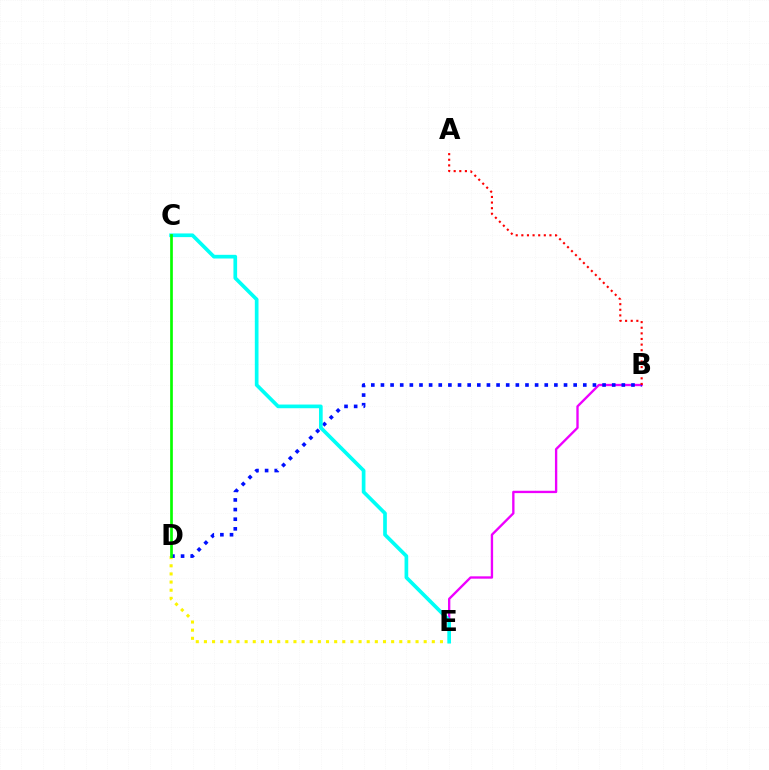{('D', 'E'): [{'color': '#fcf500', 'line_style': 'dotted', 'thickness': 2.21}], ('B', 'E'): [{'color': '#ee00ff', 'line_style': 'solid', 'thickness': 1.69}], ('B', 'D'): [{'color': '#0010ff', 'line_style': 'dotted', 'thickness': 2.62}], ('A', 'B'): [{'color': '#ff0000', 'line_style': 'dotted', 'thickness': 1.53}], ('C', 'E'): [{'color': '#00fff6', 'line_style': 'solid', 'thickness': 2.65}], ('C', 'D'): [{'color': '#08ff00', 'line_style': 'solid', 'thickness': 1.94}]}